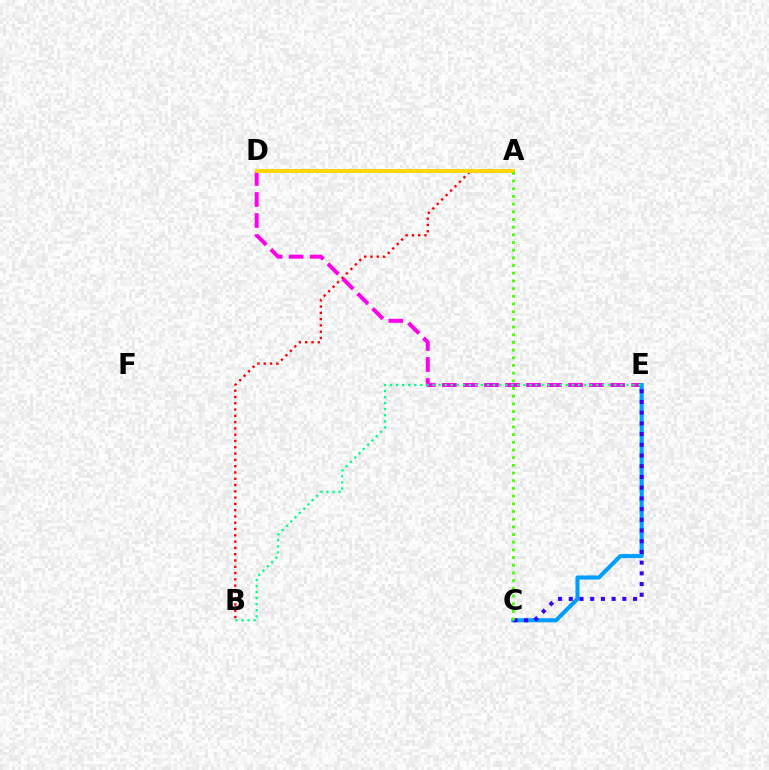{('D', 'E'): [{'color': '#ff00ed', 'line_style': 'dashed', 'thickness': 2.86}], ('A', 'B'): [{'color': '#ff0000', 'line_style': 'dotted', 'thickness': 1.71}], ('C', 'E'): [{'color': '#009eff', 'line_style': 'solid', 'thickness': 2.93}, {'color': '#3700ff', 'line_style': 'dotted', 'thickness': 2.91}], ('B', 'E'): [{'color': '#00ff86', 'line_style': 'dotted', 'thickness': 1.65}], ('A', 'D'): [{'color': '#ffd500', 'line_style': 'solid', 'thickness': 2.78}], ('A', 'C'): [{'color': '#4fff00', 'line_style': 'dotted', 'thickness': 2.09}]}